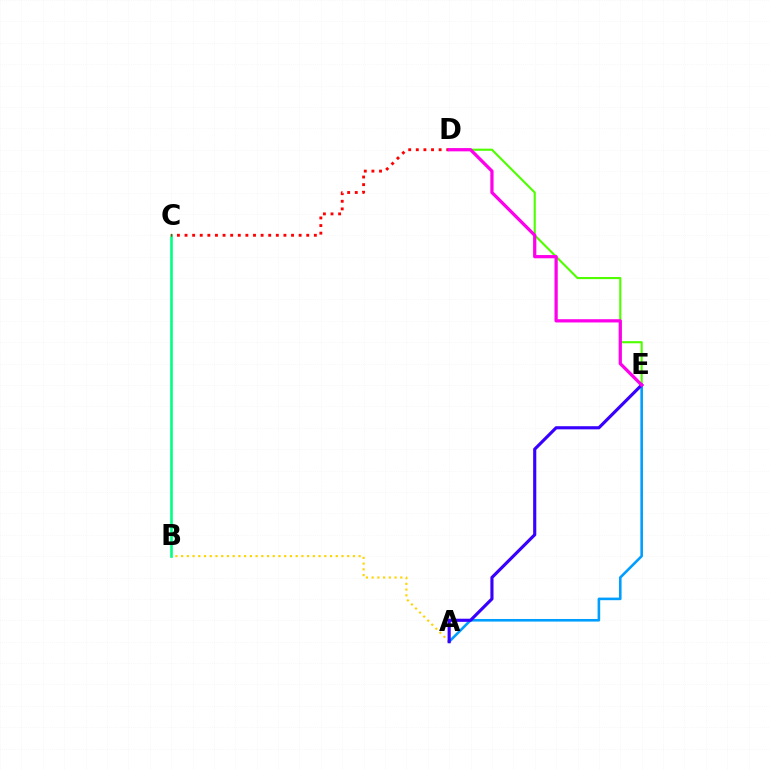{('A', 'E'): [{'color': '#009eff', 'line_style': 'solid', 'thickness': 1.87}, {'color': '#3700ff', 'line_style': 'solid', 'thickness': 2.26}], ('A', 'B'): [{'color': '#ffd500', 'line_style': 'dotted', 'thickness': 1.56}], ('D', 'E'): [{'color': '#4fff00', 'line_style': 'solid', 'thickness': 1.53}, {'color': '#ff00ed', 'line_style': 'solid', 'thickness': 2.34}], ('B', 'C'): [{'color': '#00ff86', 'line_style': 'solid', 'thickness': 1.9}], ('C', 'D'): [{'color': '#ff0000', 'line_style': 'dotted', 'thickness': 2.07}]}